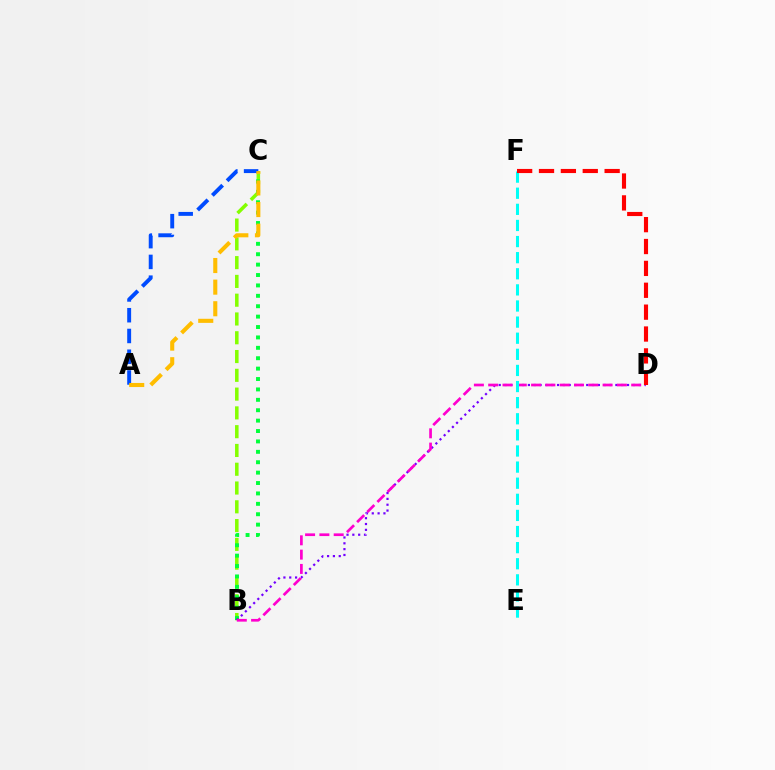{('B', 'C'): [{'color': '#84ff00', 'line_style': 'dashed', 'thickness': 2.55}, {'color': '#00ff39', 'line_style': 'dotted', 'thickness': 2.83}], ('B', 'D'): [{'color': '#7200ff', 'line_style': 'dotted', 'thickness': 1.58}, {'color': '#ff00cf', 'line_style': 'dashed', 'thickness': 1.94}], ('E', 'F'): [{'color': '#00fff6', 'line_style': 'dashed', 'thickness': 2.19}], ('A', 'C'): [{'color': '#004bff', 'line_style': 'dashed', 'thickness': 2.82}, {'color': '#ffbd00', 'line_style': 'dashed', 'thickness': 2.94}], ('D', 'F'): [{'color': '#ff0000', 'line_style': 'dashed', 'thickness': 2.97}]}